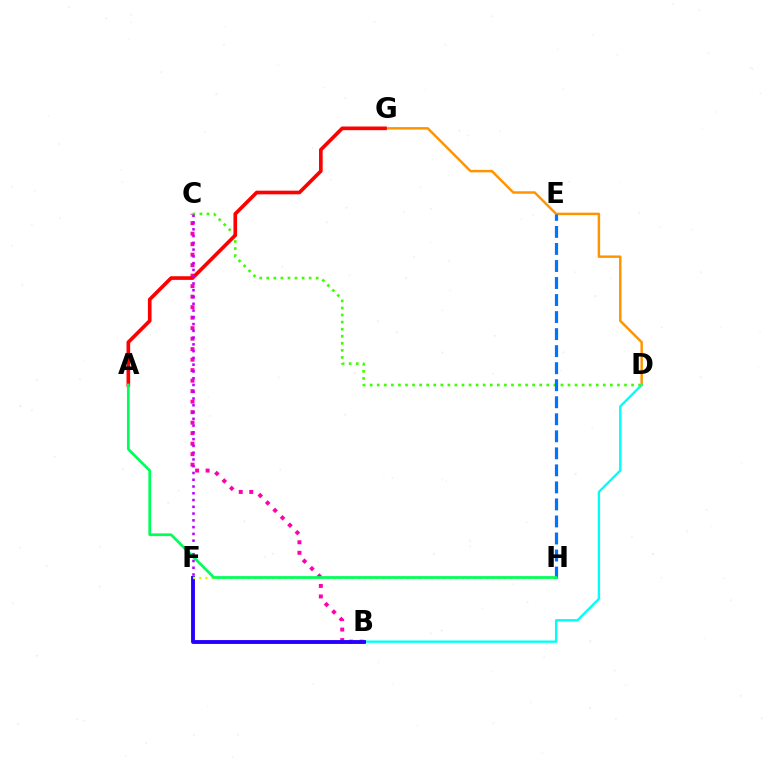{('B', 'C'): [{'color': '#ff00ac', 'line_style': 'dotted', 'thickness': 2.85}], ('D', 'G'): [{'color': '#ff9400', 'line_style': 'solid', 'thickness': 1.78}], ('B', 'D'): [{'color': '#00fff6', 'line_style': 'solid', 'thickness': 1.69}], ('B', 'F'): [{'color': '#2500ff', 'line_style': 'solid', 'thickness': 2.77}], ('F', 'H'): [{'color': '#d1ff00', 'line_style': 'dotted', 'thickness': 1.66}], ('C', 'D'): [{'color': '#3dff00', 'line_style': 'dotted', 'thickness': 1.92}], ('E', 'H'): [{'color': '#0074ff', 'line_style': 'dashed', 'thickness': 2.31}], ('A', 'G'): [{'color': '#ff0000', 'line_style': 'solid', 'thickness': 2.63}], ('C', 'F'): [{'color': '#b900ff', 'line_style': 'dotted', 'thickness': 1.84}], ('A', 'H'): [{'color': '#00ff5c', 'line_style': 'solid', 'thickness': 1.97}]}